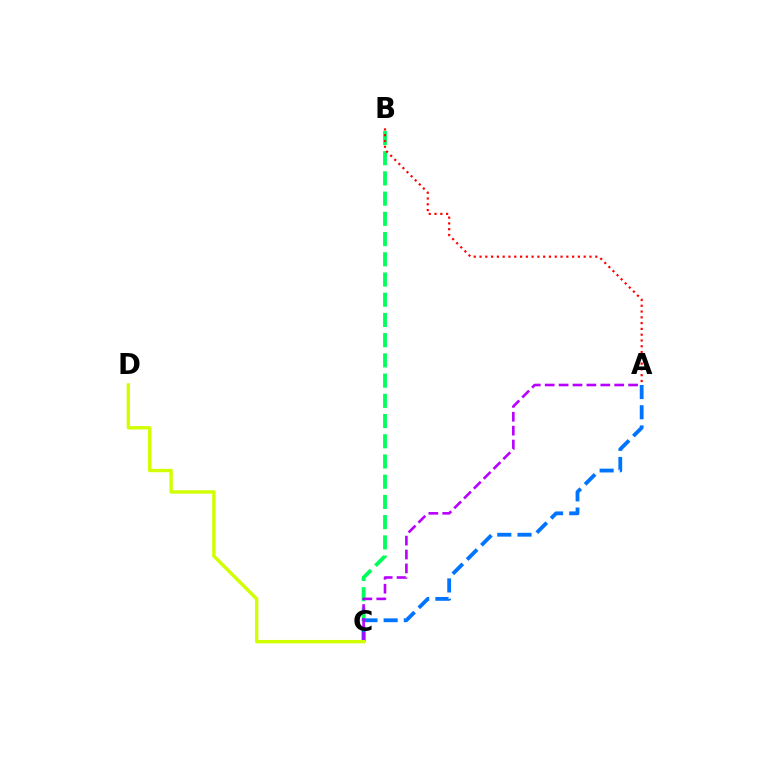{('B', 'C'): [{'color': '#00ff5c', 'line_style': 'dashed', 'thickness': 2.75}], ('A', 'C'): [{'color': '#0074ff', 'line_style': 'dashed', 'thickness': 2.74}, {'color': '#b900ff', 'line_style': 'dashed', 'thickness': 1.89}], ('A', 'B'): [{'color': '#ff0000', 'line_style': 'dotted', 'thickness': 1.57}], ('C', 'D'): [{'color': '#d1ff00', 'line_style': 'solid', 'thickness': 2.45}]}